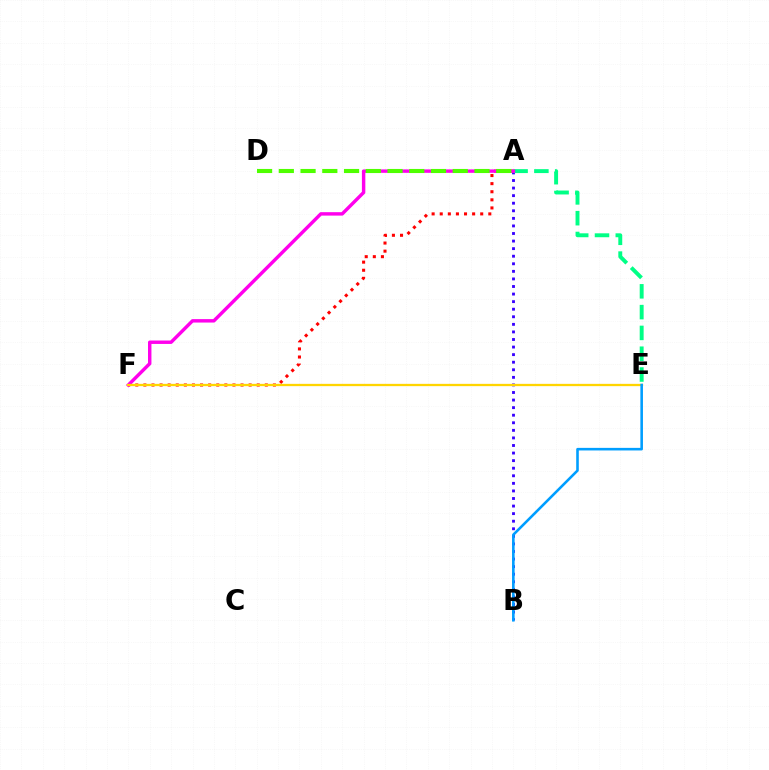{('A', 'B'): [{'color': '#3700ff', 'line_style': 'dotted', 'thickness': 2.06}], ('A', 'F'): [{'color': '#ff0000', 'line_style': 'dotted', 'thickness': 2.2}, {'color': '#ff00ed', 'line_style': 'solid', 'thickness': 2.47}], ('A', 'E'): [{'color': '#00ff86', 'line_style': 'dashed', 'thickness': 2.83}], ('E', 'F'): [{'color': '#ffd500', 'line_style': 'solid', 'thickness': 1.65}], ('A', 'D'): [{'color': '#4fff00', 'line_style': 'dashed', 'thickness': 2.95}], ('B', 'E'): [{'color': '#009eff', 'line_style': 'solid', 'thickness': 1.86}]}